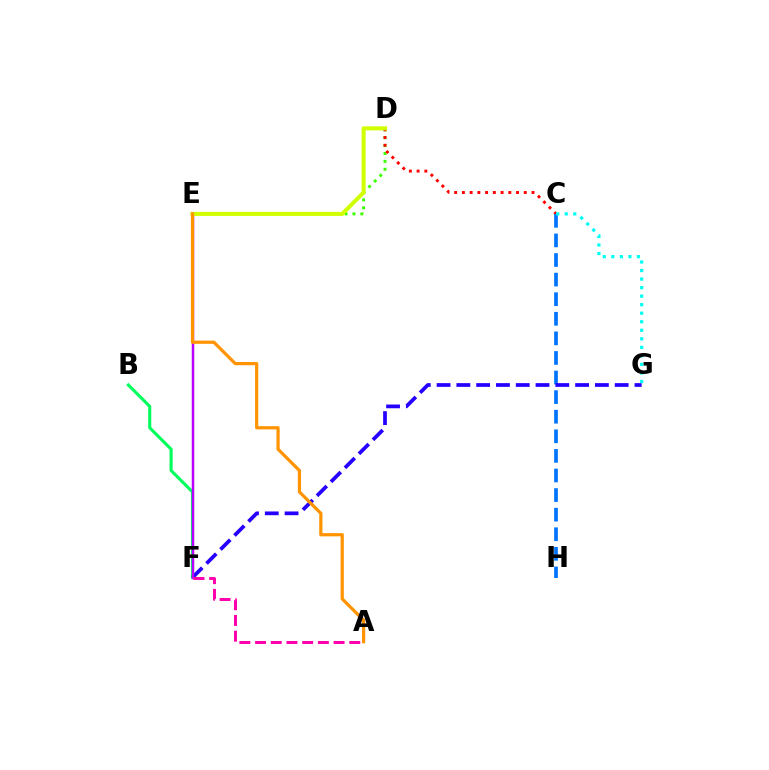{('D', 'E'): [{'color': '#3dff00', 'line_style': 'dotted', 'thickness': 2.14}, {'color': '#d1ff00', 'line_style': 'solid', 'thickness': 2.93}], ('B', 'F'): [{'color': '#00ff5c', 'line_style': 'solid', 'thickness': 2.22}], ('C', 'D'): [{'color': '#ff0000', 'line_style': 'dotted', 'thickness': 2.1}], ('C', 'H'): [{'color': '#0074ff', 'line_style': 'dashed', 'thickness': 2.66}], ('F', 'G'): [{'color': '#2500ff', 'line_style': 'dashed', 'thickness': 2.69}], ('E', 'F'): [{'color': '#b900ff', 'line_style': 'solid', 'thickness': 1.76}], ('A', 'F'): [{'color': '#ff00ac', 'line_style': 'dashed', 'thickness': 2.13}], ('A', 'E'): [{'color': '#ff9400', 'line_style': 'solid', 'thickness': 2.32}], ('C', 'G'): [{'color': '#00fff6', 'line_style': 'dotted', 'thickness': 2.32}]}